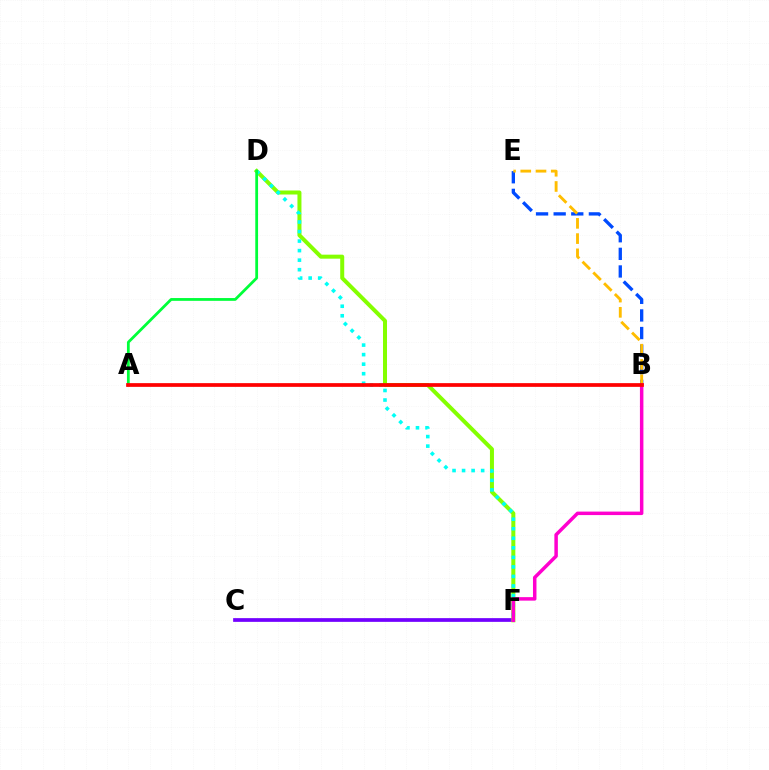{('C', 'F'): [{'color': '#7200ff', 'line_style': 'solid', 'thickness': 2.68}], ('B', 'E'): [{'color': '#004bff', 'line_style': 'dashed', 'thickness': 2.39}, {'color': '#ffbd00', 'line_style': 'dashed', 'thickness': 2.07}], ('D', 'F'): [{'color': '#84ff00', 'line_style': 'solid', 'thickness': 2.89}, {'color': '#00fff6', 'line_style': 'dotted', 'thickness': 2.59}], ('B', 'F'): [{'color': '#ff00cf', 'line_style': 'solid', 'thickness': 2.51}], ('A', 'D'): [{'color': '#00ff39', 'line_style': 'solid', 'thickness': 2.0}], ('A', 'B'): [{'color': '#ff0000', 'line_style': 'solid', 'thickness': 2.68}]}